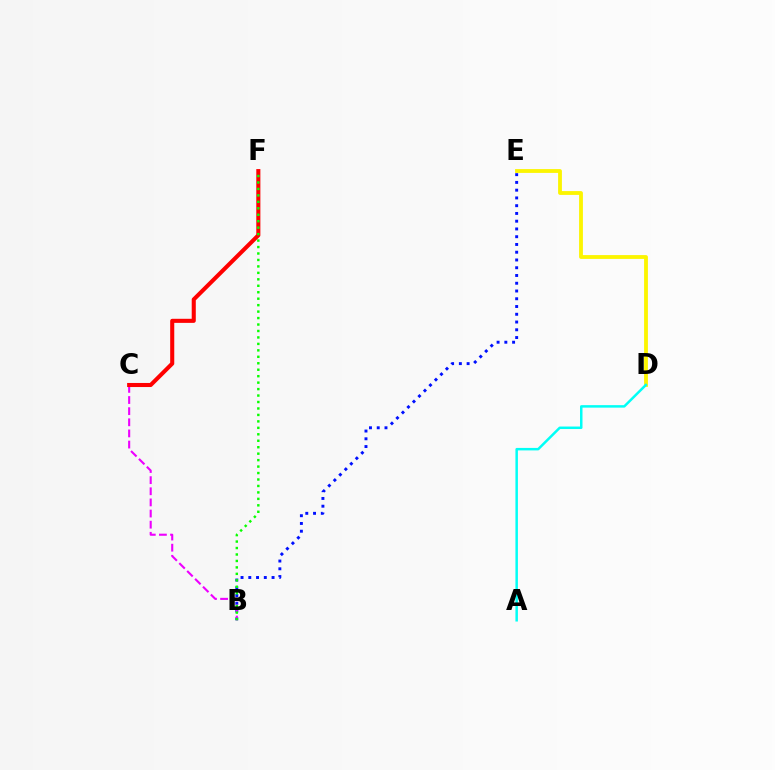{('B', 'E'): [{'color': '#0010ff', 'line_style': 'dotted', 'thickness': 2.11}], ('B', 'C'): [{'color': '#ee00ff', 'line_style': 'dashed', 'thickness': 1.51}], ('D', 'E'): [{'color': '#fcf500', 'line_style': 'solid', 'thickness': 2.75}], ('A', 'D'): [{'color': '#00fff6', 'line_style': 'solid', 'thickness': 1.79}], ('C', 'F'): [{'color': '#ff0000', 'line_style': 'solid', 'thickness': 2.93}], ('B', 'F'): [{'color': '#08ff00', 'line_style': 'dotted', 'thickness': 1.75}]}